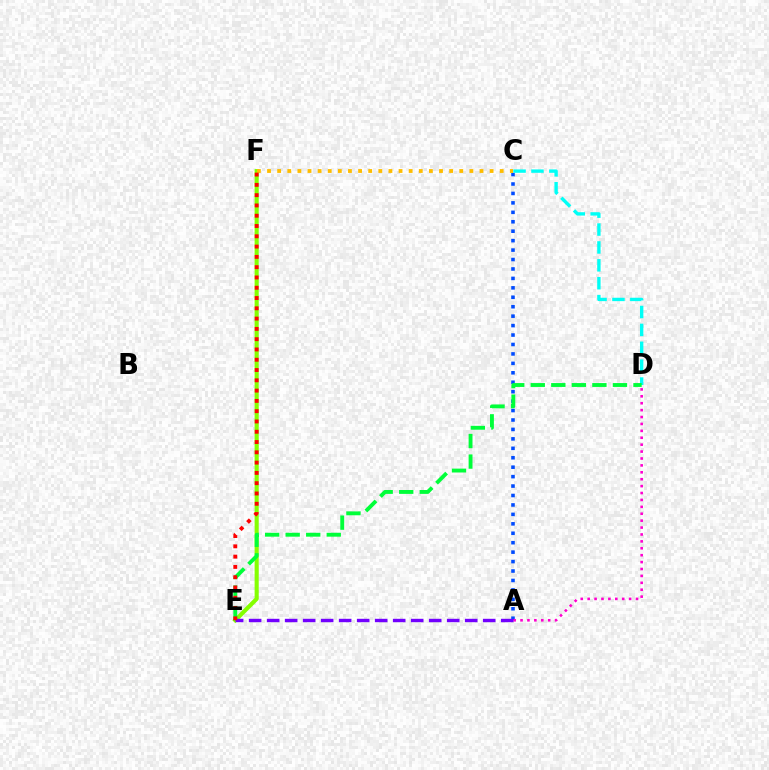{('A', 'C'): [{'color': '#004bff', 'line_style': 'dotted', 'thickness': 2.56}], ('C', 'D'): [{'color': '#00fff6', 'line_style': 'dashed', 'thickness': 2.43}], ('E', 'F'): [{'color': '#84ff00', 'line_style': 'solid', 'thickness': 2.96}, {'color': '#ff0000', 'line_style': 'dotted', 'thickness': 2.79}], ('D', 'E'): [{'color': '#00ff39', 'line_style': 'dashed', 'thickness': 2.79}], ('A', 'D'): [{'color': '#ff00cf', 'line_style': 'dotted', 'thickness': 1.88}], ('C', 'F'): [{'color': '#ffbd00', 'line_style': 'dotted', 'thickness': 2.75}], ('A', 'E'): [{'color': '#7200ff', 'line_style': 'dashed', 'thickness': 2.45}]}